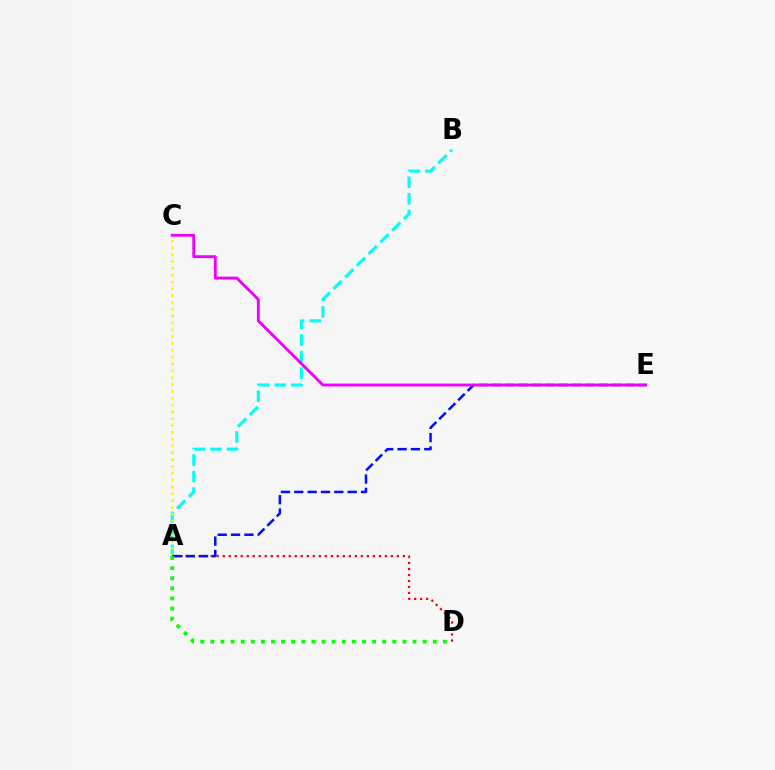{('A', 'B'): [{'color': '#00fff6', 'line_style': 'dashed', 'thickness': 2.25}], ('A', 'D'): [{'color': '#ff0000', 'line_style': 'dotted', 'thickness': 1.63}, {'color': '#08ff00', 'line_style': 'dotted', 'thickness': 2.75}], ('A', 'C'): [{'color': '#fcf500', 'line_style': 'dotted', 'thickness': 1.86}], ('A', 'E'): [{'color': '#0010ff', 'line_style': 'dashed', 'thickness': 1.81}], ('C', 'E'): [{'color': '#ee00ff', 'line_style': 'solid', 'thickness': 2.05}]}